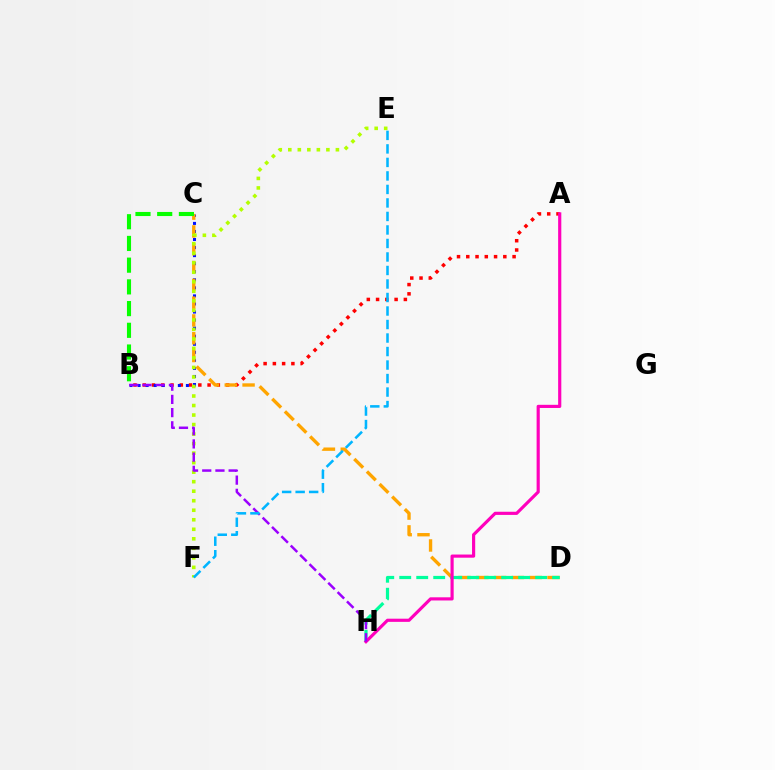{('A', 'B'): [{'color': '#ff0000', 'line_style': 'dotted', 'thickness': 2.52}], ('B', 'C'): [{'color': '#0010ff', 'line_style': 'dotted', 'thickness': 2.19}, {'color': '#08ff00', 'line_style': 'dashed', 'thickness': 2.95}], ('C', 'D'): [{'color': '#ffa500', 'line_style': 'dashed', 'thickness': 2.42}], ('E', 'F'): [{'color': '#b3ff00', 'line_style': 'dotted', 'thickness': 2.59}, {'color': '#00b5ff', 'line_style': 'dashed', 'thickness': 1.84}], ('D', 'H'): [{'color': '#00ff9d', 'line_style': 'dashed', 'thickness': 2.31}], ('A', 'H'): [{'color': '#ff00bd', 'line_style': 'solid', 'thickness': 2.28}], ('B', 'H'): [{'color': '#9b00ff', 'line_style': 'dashed', 'thickness': 1.79}]}